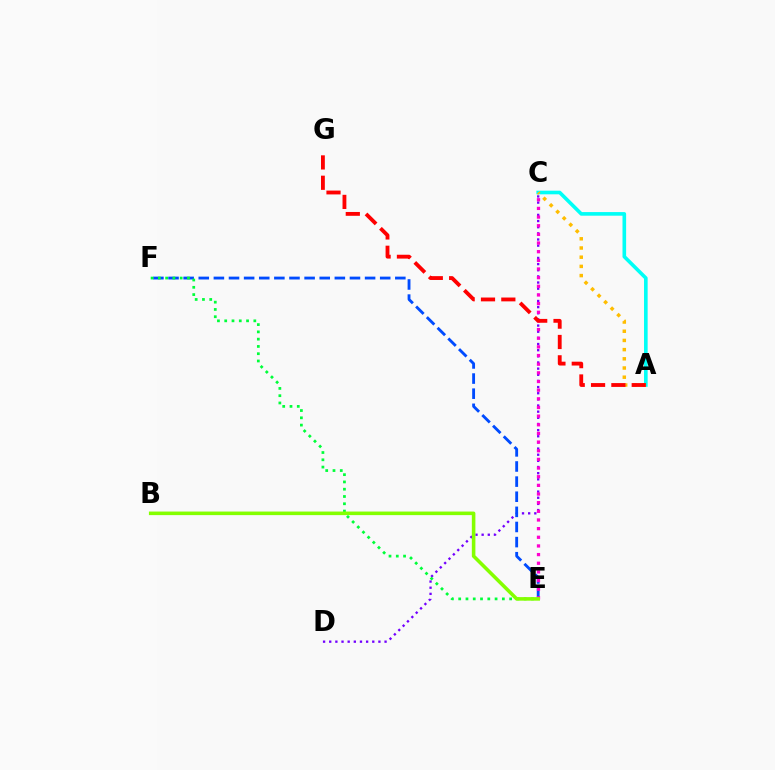{('C', 'D'): [{'color': '#7200ff', 'line_style': 'dotted', 'thickness': 1.67}], ('E', 'F'): [{'color': '#004bff', 'line_style': 'dashed', 'thickness': 2.05}, {'color': '#00ff39', 'line_style': 'dotted', 'thickness': 1.98}], ('A', 'C'): [{'color': '#00fff6', 'line_style': 'solid', 'thickness': 2.61}, {'color': '#ffbd00', 'line_style': 'dotted', 'thickness': 2.5}], ('C', 'E'): [{'color': '#ff00cf', 'line_style': 'dotted', 'thickness': 2.35}], ('A', 'G'): [{'color': '#ff0000', 'line_style': 'dashed', 'thickness': 2.76}], ('B', 'E'): [{'color': '#84ff00', 'line_style': 'solid', 'thickness': 2.57}]}